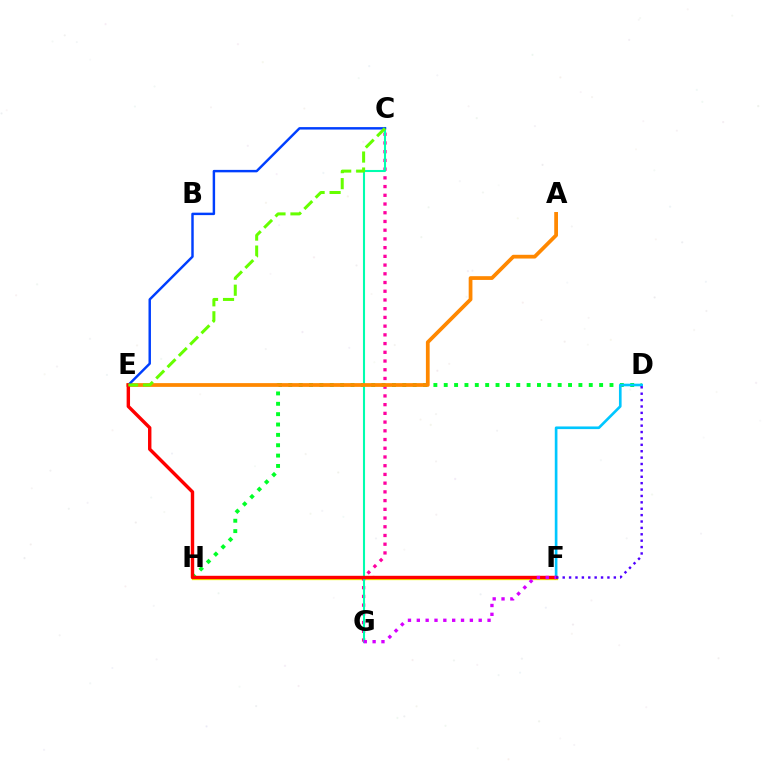{('F', 'H'): [{'color': '#eeff00', 'line_style': 'solid', 'thickness': 2.4}], ('C', 'G'): [{'color': '#ff00a0', 'line_style': 'dotted', 'thickness': 2.37}, {'color': '#00ffaf', 'line_style': 'solid', 'thickness': 1.5}], ('D', 'H'): [{'color': '#00ff27', 'line_style': 'dotted', 'thickness': 2.81}], ('A', 'E'): [{'color': '#ff8800', 'line_style': 'solid', 'thickness': 2.7}], ('C', 'E'): [{'color': '#003fff', 'line_style': 'solid', 'thickness': 1.77}, {'color': '#66ff00', 'line_style': 'dashed', 'thickness': 2.17}], ('D', 'F'): [{'color': '#00c7ff', 'line_style': 'solid', 'thickness': 1.91}, {'color': '#4f00ff', 'line_style': 'dotted', 'thickness': 1.74}], ('E', 'F'): [{'color': '#ff0000', 'line_style': 'solid', 'thickness': 2.45}], ('F', 'G'): [{'color': '#d600ff', 'line_style': 'dotted', 'thickness': 2.4}]}